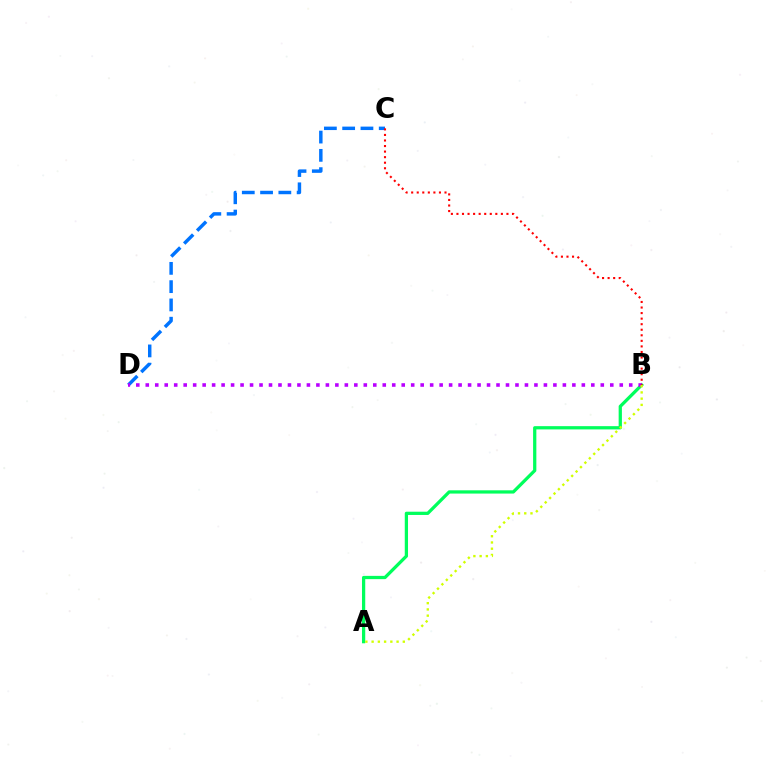{('C', 'D'): [{'color': '#0074ff', 'line_style': 'dashed', 'thickness': 2.48}], ('A', 'B'): [{'color': '#00ff5c', 'line_style': 'solid', 'thickness': 2.34}, {'color': '#d1ff00', 'line_style': 'dotted', 'thickness': 1.7}], ('B', 'D'): [{'color': '#b900ff', 'line_style': 'dotted', 'thickness': 2.58}], ('B', 'C'): [{'color': '#ff0000', 'line_style': 'dotted', 'thickness': 1.51}]}